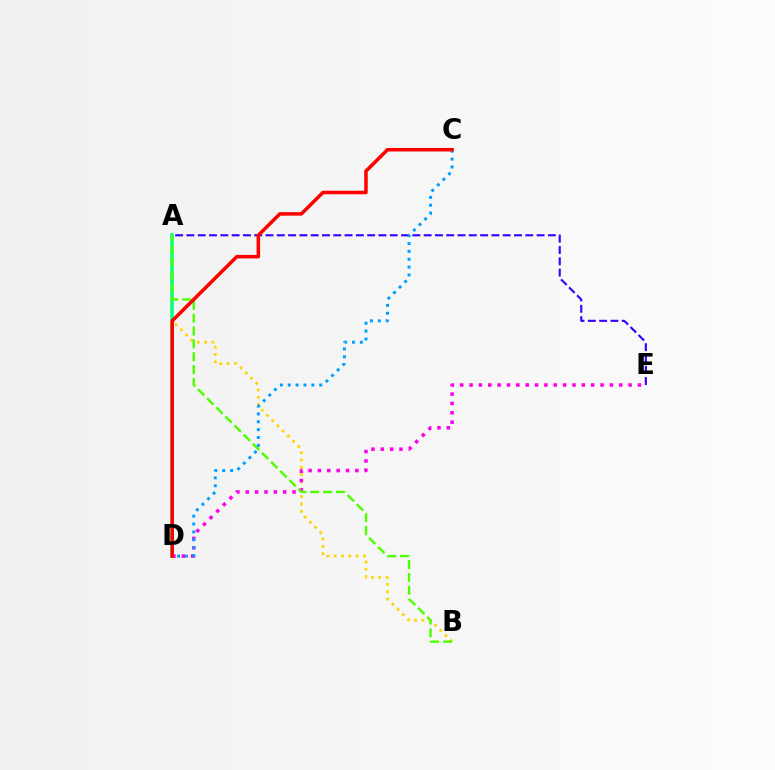{('A', 'B'): [{'color': '#ffd500', 'line_style': 'dotted', 'thickness': 1.99}, {'color': '#4fff00', 'line_style': 'dashed', 'thickness': 1.75}], ('A', 'E'): [{'color': '#3700ff', 'line_style': 'dashed', 'thickness': 1.53}], ('A', 'D'): [{'color': '#00ff86', 'line_style': 'solid', 'thickness': 2.55}], ('D', 'E'): [{'color': '#ff00ed', 'line_style': 'dotted', 'thickness': 2.54}], ('C', 'D'): [{'color': '#009eff', 'line_style': 'dotted', 'thickness': 2.14}, {'color': '#ff0000', 'line_style': 'solid', 'thickness': 2.53}]}